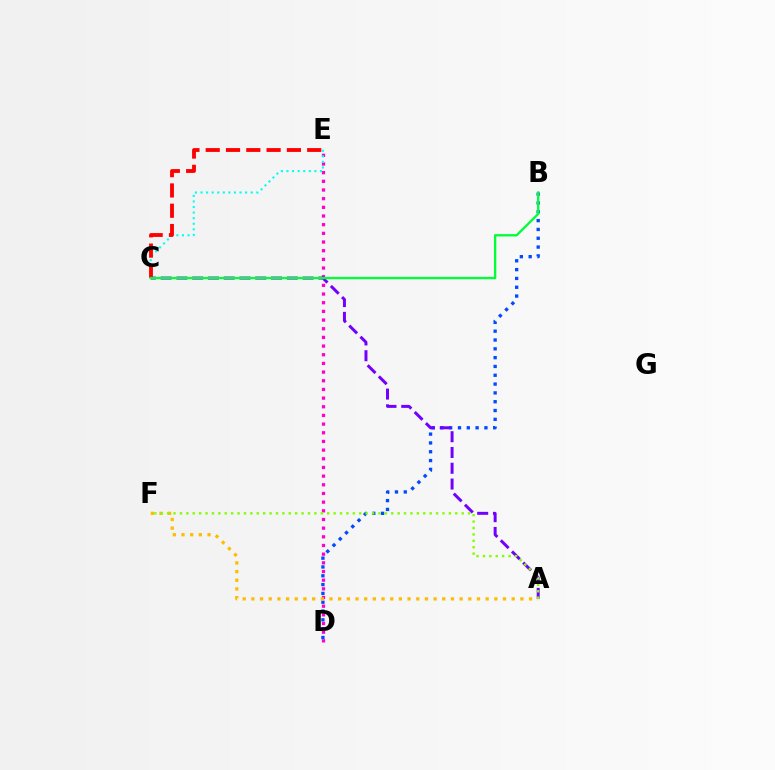{('D', 'E'): [{'color': '#ff00cf', 'line_style': 'dotted', 'thickness': 2.36}], ('C', 'E'): [{'color': '#00fff6', 'line_style': 'dotted', 'thickness': 1.51}, {'color': '#ff0000', 'line_style': 'dashed', 'thickness': 2.76}], ('B', 'D'): [{'color': '#004bff', 'line_style': 'dotted', 'thickness': 2.4}], ('A', 'C'): [{'color': '#7200ff', 'line_style': 'dashed', 'thickness': 2.14}], ('A', 'F'): [{'color': '#ffbd00', 'line_style': 'dotted', 'thickness': 2.36}, {'color': '#84ff00', 'line_style': 'dotted', 'thickness': 1.74}], ('B', 'C'): [{'color': '#00ff39', 'line_style': 'solid', 'thickness': 1.69}]}